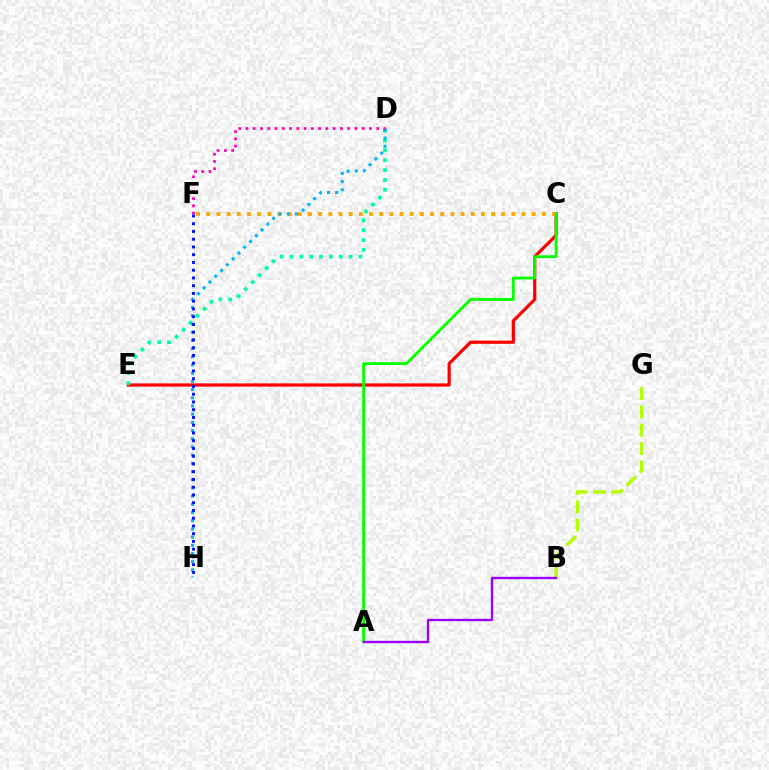{('C', 'E'): [{'color': '#ff0000', 'line_style': 'solid', 'thickness': 2.31}], ('C', 'F'): [{'color': '#ffa500', 'line_style': 'dotted', 'thickness': 2.76}], ('A', 'C'): [{'color': '#08ff00', 'line_style': 'solid', 'thickness': 2.03}], ('D', 'E'): [{'color': '#00ff9d', 'line_style': 'dotted', 'thickness': 2.68}], ('D', 'H'): [{'color': '#00b5ff', 'line_style': 'dotted', 'thickness': 2.23}], ('B', 'G'): [{'color': '#b3ff00', 'line_style': 'dashed', 'thickness': 2.49}], ('A', 'B'): [{'color': '#9b00ff', 'line_style': 'solid', 'thickness': 1.7}], ('F', 'H'): [{'color': '#0010ff', 'line_style': 'dotted', 'thickness': 2.11}], ('D', 'F'): [{'color': '#ff00bd', 'line_style': 'dotted', 'thickness': 1.97}]}